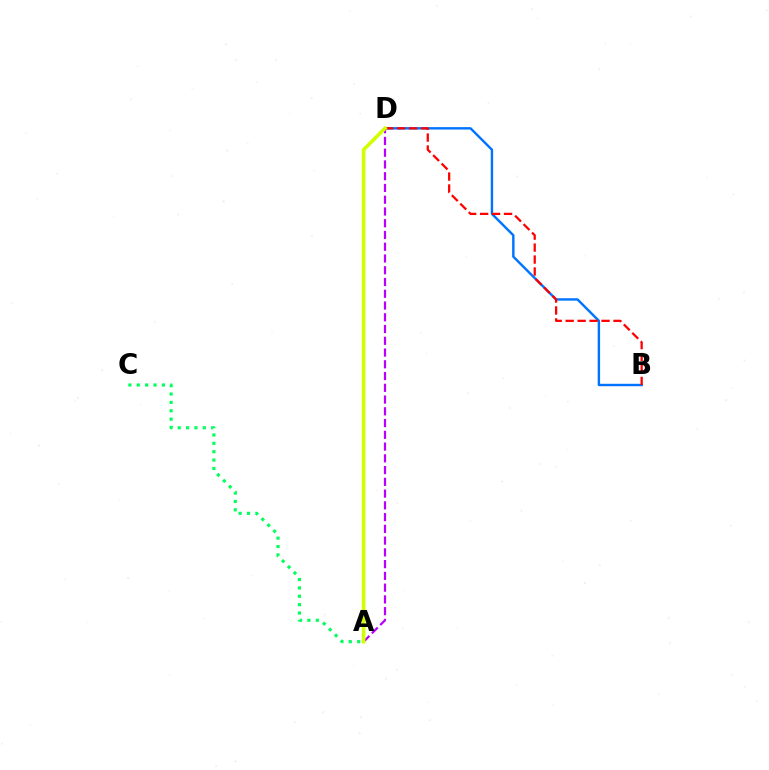{('B', 'D'): [{'color': '#0074ff', 'line_style': 'solid', 'thickness': 1.74}, {'color': '#ff0000', 'line_style': 'dashed', 'thickness': 1.62}], ('A', 'D'): [{'color': '#b900ff', 'line_style': 'dashed', 'thickness': 1.6}, {'color': '#d1ff00', 'line_style': 'solid', 'thickness': 2.61}], ('A', 'C'): [{'color': '#00ff5c', 'line_style': 'dotted', 'thickness': 2.27}]}